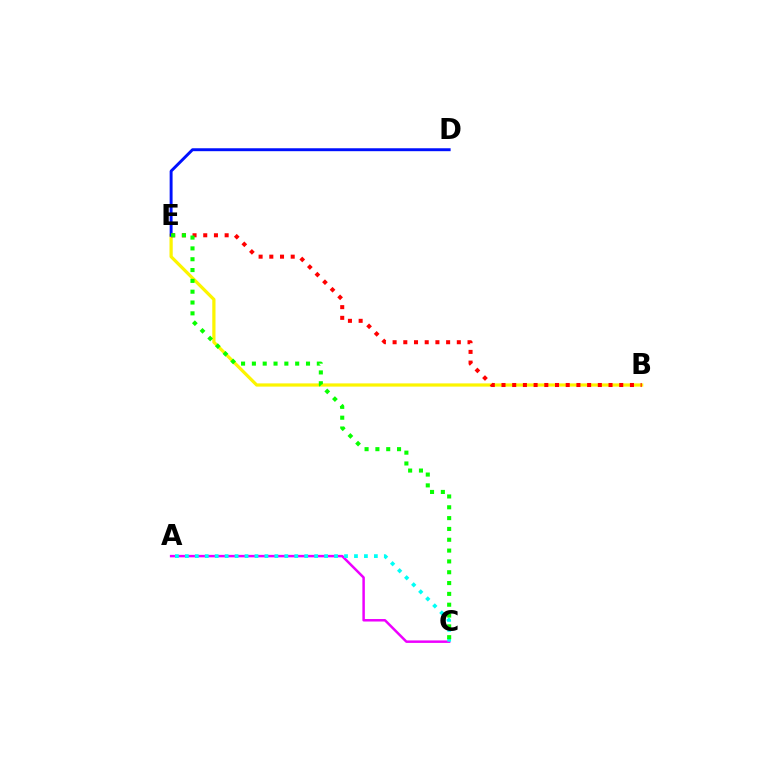{('B', 'E'): [{'color': '#fcf500', 'line_style': 'solid', 'thickness': 2.32}, {'color': '#ff0000', 'line_style': 'dotted', 'thickness': 2.91}], ('D', 'E'): [{'color': '#0010ff', 'line_style': 'solid', 'thickness': 2.11}], ('A', 'C'): [{'color': '#ee00ff', 'line_style': 'solid', 'thickness': 1.79}, {'color': '#00fff6', 'line_style': 'dotted', 'thickness': 2.7}], ('C', 'E'): [{'color': '#08ff00', 'line_style': 'dotted', 'thickness': 2.94}]}